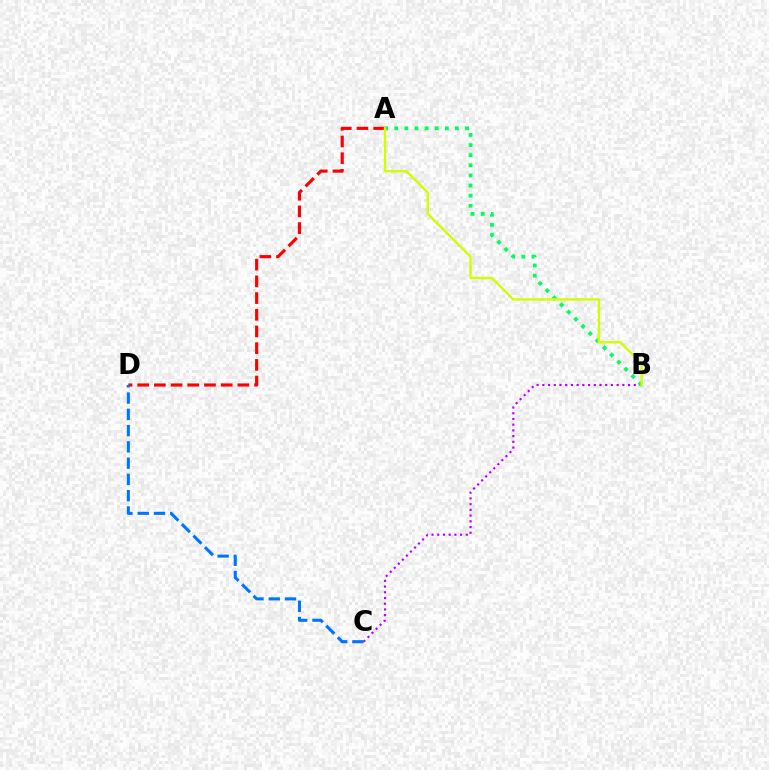{('A', 'D'): [{'color': '#ff0000', 'line_style': 'dashed', 'thickness': 2.27}], ('B', 'C'): [{'color': '#b900ff', 'line_style': 'dotted', 'thickness': 1.55}], ('A', 'B'): [{'color': '#00ff5c', 'line_style': 'dotted', 'thickness': 2.75}, {'color': '#d1ff00', 'line_style': 'solid', 'thickness': 1.71}], ('C', 'D'): [{'color': '#0074ff', 'line_style': 'dashed', 'thickness': 2.21}]}